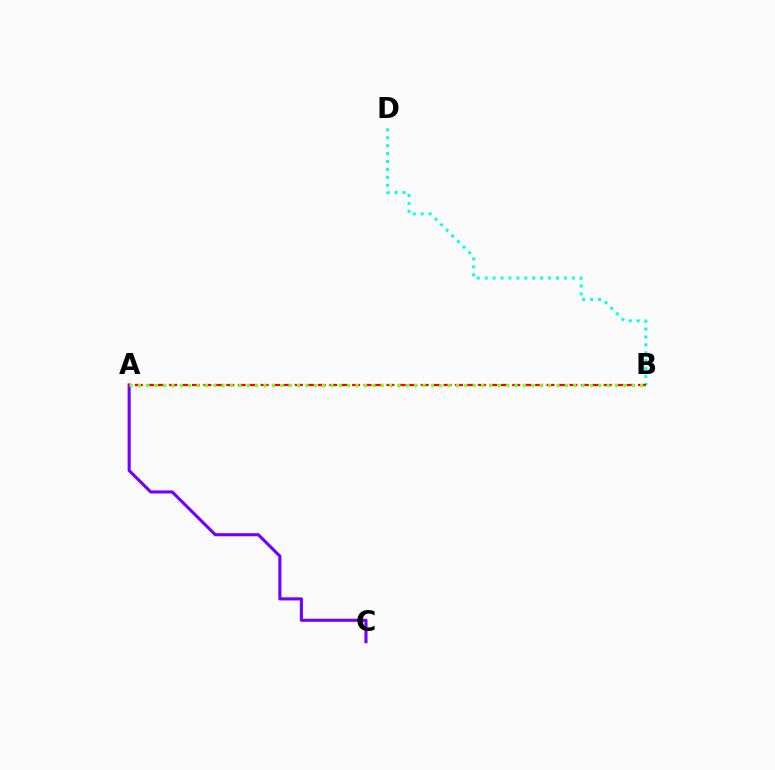{('A', 'C'): [{'color': '#7200ff', 'line_style': 'solid', 'thickness': 2.23}], ('B', 'D'): [{'color': '#00fff6', 'line_style': 'dotted', 'thickness': 2.15}], ('A', 'B'): [{'color': '#ff0000', 'line_style': 'dashed', 'thickness': 1.55}, {'color': '#84ff00', 'line_style': 'dotted', 'thickness': 2.27}]}